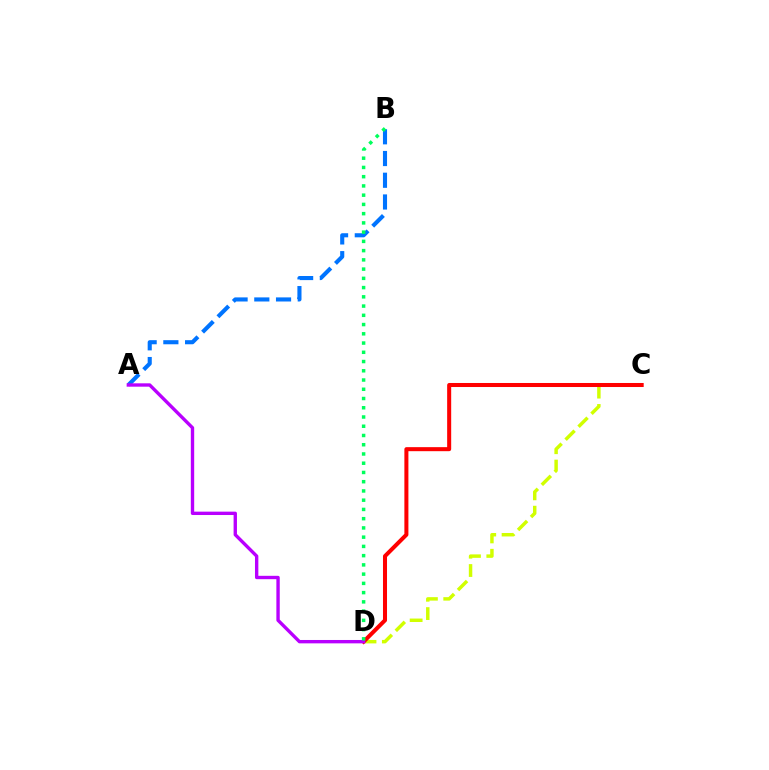{('C', 'D'): [{'color': '#d1ff00', 'line_style': 'dashed', 'thickness': 2.49}, {'color': '#ff0000', 'line_style': 'solid', 'thickness': 2.9}], ('A', 'B'): [{'color': '#0074ff', 'line_style': 'dashed', 'thickness': 2.95}], ('A', 'D'): [{'color': '#b900ff', 'line_style': 'solid', 'thickness': 2.43}], ('B', 'D'): [{'color': '#00ff5c', 'line_style': 'dotted', 'thickness': 2.51}]}